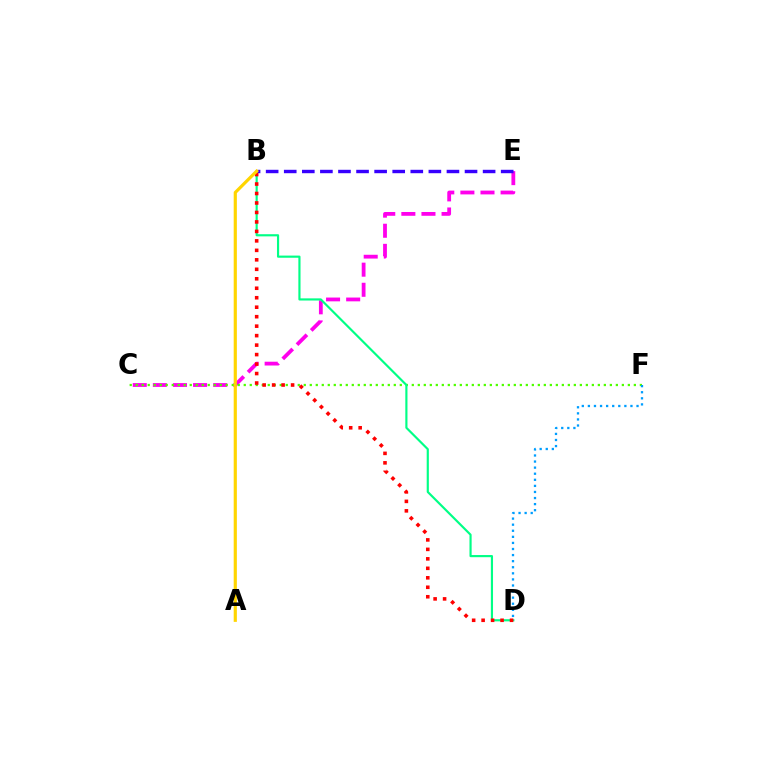{('C', 'E'): [{'color': '#ff00ed', 'line_style': 'dashed', 'thickness': 2.73}], ('C', 'F'): [{'color': '#4fff00', 'line_style': 'dotted', 'thickness': 1.63}], ('B', 'D'): [{'color': '#00ff86', 'line_style': 'solid', 'thickness': 1.56}, {'color': '#ff0000', 'line_style': 'dotted', 'thickness': 2.57}], ('D', 'F'): [{'color': '#009eff', 'line_style': 'dotted', 'thickness': 1.65}], ('B', 'E'): [{'color': '#3700ff', 'line_style': 'dashed', 'thickness': 2.46}], ('A', 'B'): [{'color': '#ffd500', 'line_style': 'solid', 'thickness': 2.28}]}